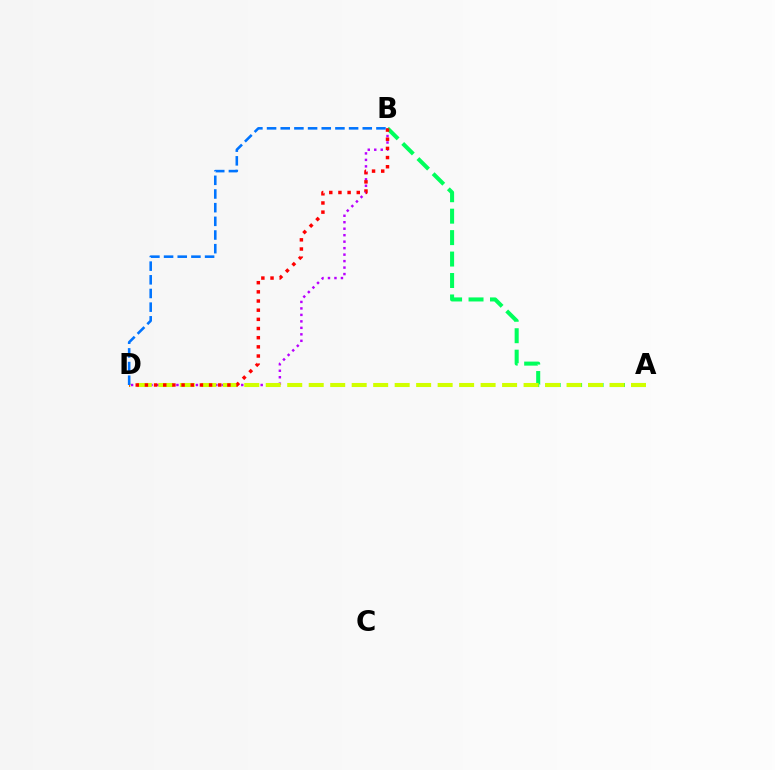{('B', 'D'): [{'color': '#b900ff', 'line_style': 'dotted', 'thickness': 1.76}, {'color': '#ff0000', 'line_style': 'dotted', 'thickness': 2.49}, {'color': '#0074ff', 'line_style': 'dashed', 'thickness': 1.86}], ('A', 'B'): [{'color': '#00ff5c', 'line_style': 'dashed', 'thickness': 2.91}], ('A', 'D'): [{'color': '#d1ff00', 'line_style': 'dashed', 'thickness': 2.92}]}